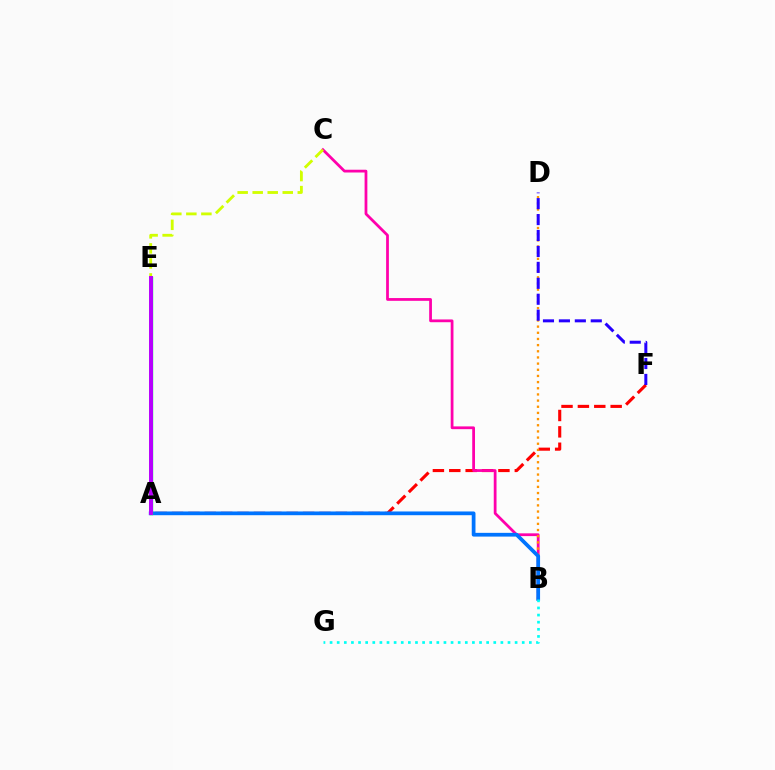{('A', 'F'): [{'color': '#ff0000', 'line_style': 'dashed', 'thickness': 2.23}], ('B', 'C'): [{'color': '#ff00ac', 'line_style': 'solid', 'thickness': 1.99}], ('B', 'D'): [{'color': '#ff9400', 'line_style': 'dotted', 'thickness': 1.67}], ('C', 'E'): [{'color': '#d1ff00', 'line_style': 'dashed', 'thickness': 2.04}], ('A', 'E'): [{'color': '#3dff00', 'line_style': 'dotted', 'thickness': 1.97}, {'color': '#00ff5c', 'line_style': 'solid', 'thickness': 2.47}, {'color': '#b900ff', 'line_style': 'solid', 'thickness': 2.85}], ('A', 'B'): [{'color': '#0074ff', 'line_style': 'solid', 'thickness': 2.69}], ('D', 'F'): [{'color': '#2500ff', 'line_style': 'dashed', 'thickness': 2.16}], ('B', 'G'): [{'color': '#00fff6', 'line_style': 'dotted', 'thickness': 1.93}]}